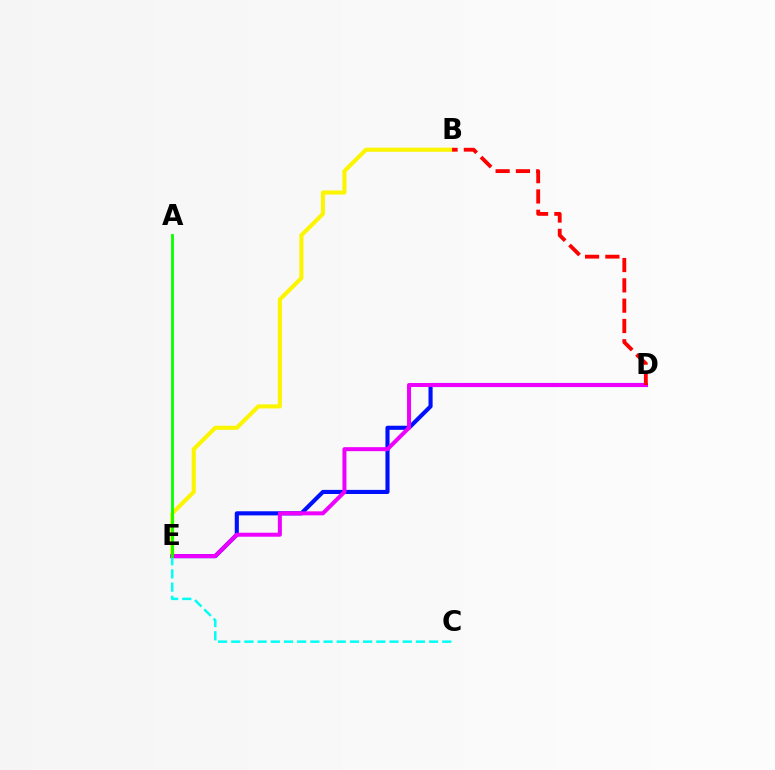{('D', 'E'): [{'color': '#0010ff', 'line_style': 'solid', 'thickness': 2.96}, {'color': '#ee00ff', 'line_style': 'solid', 'thickness': 2.88}], ('B', 'E'): [{'color': '#fcf500', 'line_style': 'solid', 'thickness': 2.95}], ('C', 'E'): [{'color': '#00fff6', 'line_style': 'dashed', 'thickness': 1.79}], ('A', 'E'): [{'color': '#08ff00', 'line_style': 'solid', 'thickness': 2.04}], ('B', 'D'): [{'color': '#ff0000', 'line_style': 'dashed', 'thickness': 2.76}]}